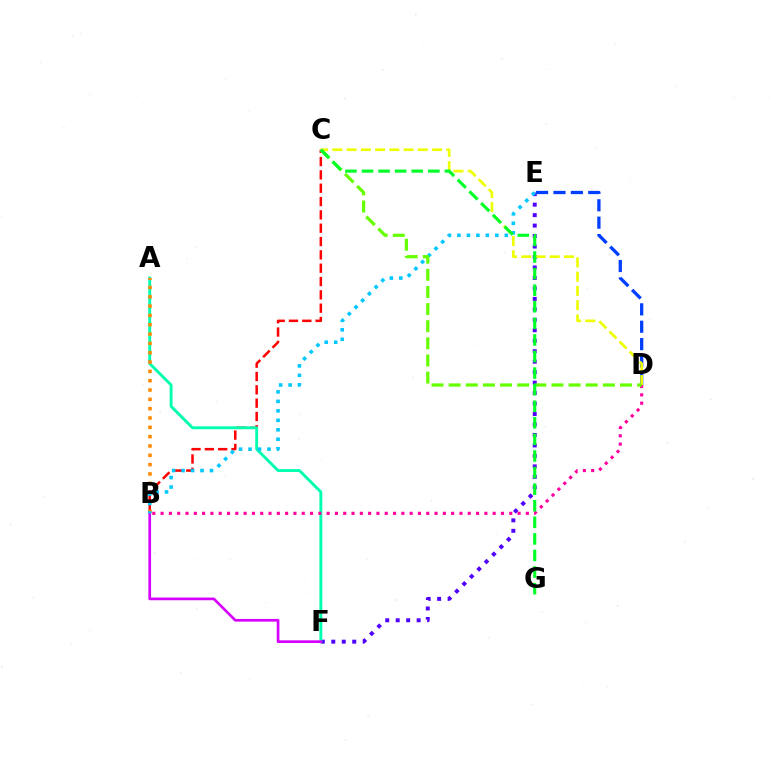{('E', 'F'): [{'color': '#4f00ff', 'line_style': 'dotted', 'thickness': 2.84}], ('B', 'C'): [{'color': '#ff0000', 'line_style': 'dashed', 'thickness': 1.81}], ('D', 'E'): [{'color': '#003fff', 'line_style': 'dashed', 'thickness': 2.36}], ('C', 'D'): [{'color': '#eeff00', 'line_style': 'dashed', 'thickness': 1.94}, {'color': '#66ff00', 'line_style': 'dashed', 'thickness': 2.33}], ('A', 'F'): [{'color': '#00ffaf', 'line_style': 'solid', 'thickness': 2.07}], ('A', 'B'): [{'color': '#ff8800', 'line_style': 'dotted', 'thickness': 2.53}], ('B', 'F'): [{'color': '#d600ff', 'line_style': 'solid', 'thickness': 1.93}], ('B', 'D'): [{'color': '#ff00a0', 'line_style': 'dotted', 'thickness': 2.26}], ('B', 'E'): [{'color': '#00c7ff', 'line_style': 'dotted', 'thickness': 2.58}], ('C', 'G'): [{'color': '#00ff27', 'line_style': 'dashed', 'thickness': 2.25}]}